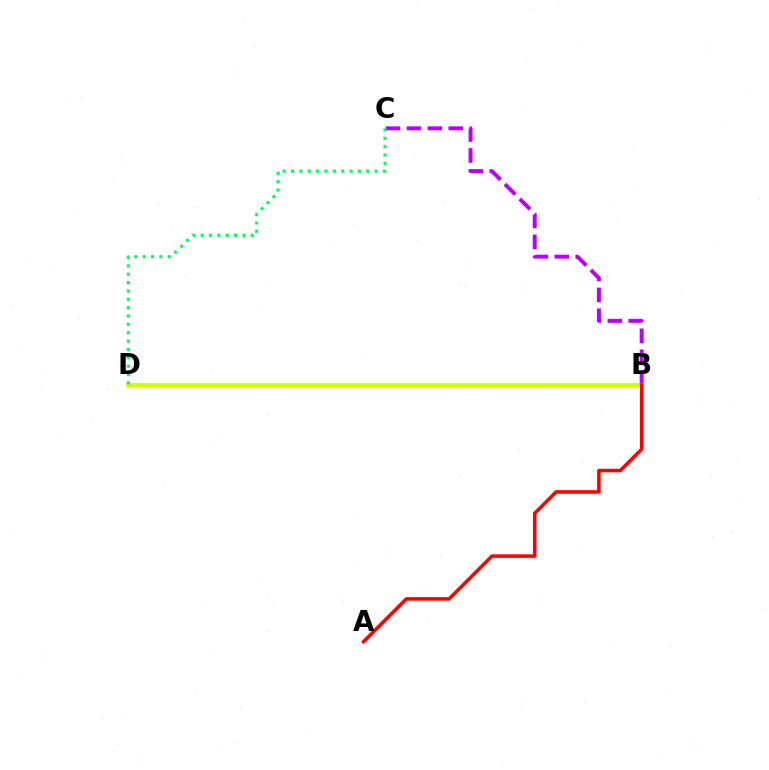{('B', 'C'): [{'color': '#b900ff', 'line_style': 'dashed', 'thickness': 2.84}], ('B', 'D'): [{'color': '#0074ff', 'line_style': 'dashed', 'thickness': 2.09}, {'color': '#d1ff00', 'line_style': 'solid', 'thickness': 2.85}], ('A', 'B'): [{'color': '#ff0000', 'line_style': 'solid', 'thickness': 2.55}], ('C', 'D'): [{'color': '#00ff5c', 'line_style': 'dotted', 'thickness': 2.27}]}